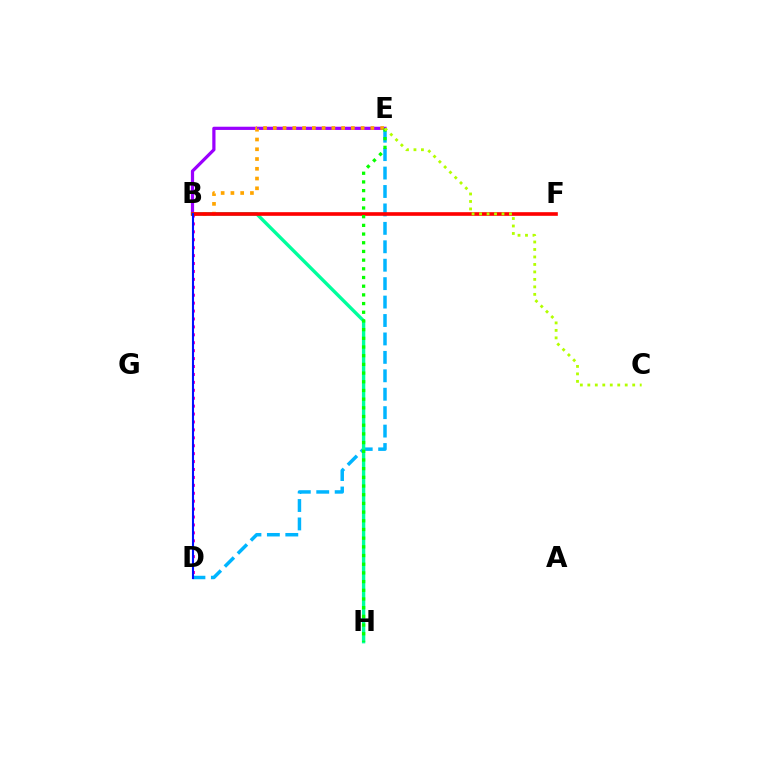{('D', 'E'): [{'color': '#00b5ff', 'line_style': 'dashed', 'thickness': 2.5}], ('B', 'D'): [{'color': '#ff00bd', 'line_style': 'dotted', 'thickness': 2.15}, {'color': '#0010ff', 'line_style': 'solid', 'thickness': 1.51}], ('B', 'E'): [{'color': '#9b00ff', 'line_style': 'solid', 'thickness': 2.31}, {'color': '#ffa500', 'line_style': 'dotted', 'thickness': 2.65}], ('B', 'H'): [{'color': '#00ff9d', 'line_style': 'solid', 'thickness': 2.42}], ('B', 'F'): [{'color': '#ff0000', 'line_style': 'solid', 'thickness': 2.62}], ('E', 'H'): [{'color': '#08ff00', 'line_style': 'dotted', 'thickness': 2.36}], ('C', 'E'): [{'color': '#b3ff00', 'line_style': 'dotted', 'thickness': 2.03}]}